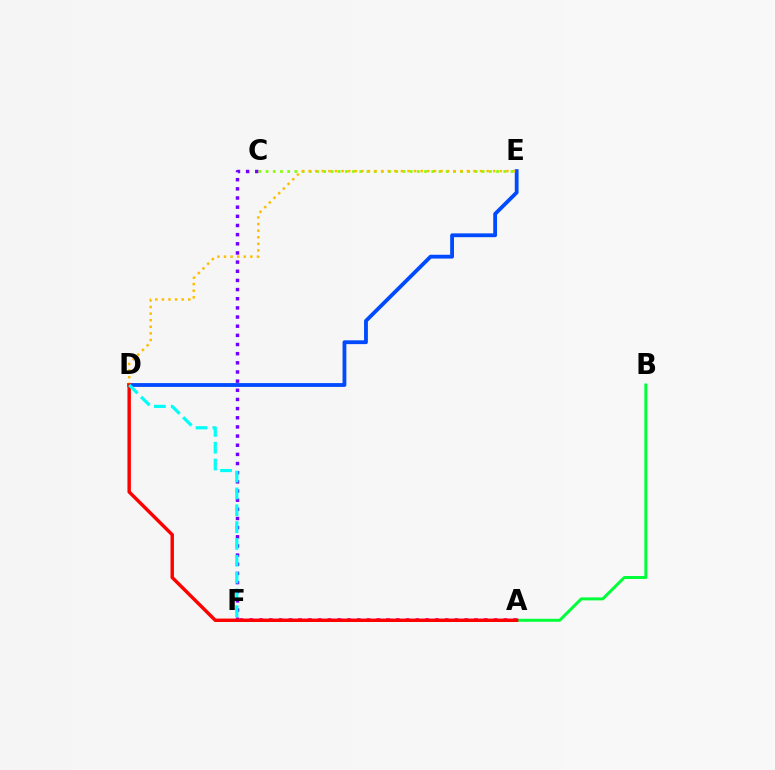{('D', 'E'): [{'color': '#004bff', 'line_style': 'solid', 'thickness': 2.75}, {'color': '#ffbd00', 'line_style': 'dotted', 'thickness': 1.79}], ('C', 'F'): [{'color': '#7200ff', 'line_style': 'dotted', 'thickness': 2.49}], ('A', 'B'): [{'color': '#00ff39', 'line_style': 'solid', 'thickness': 2.15}], ('A', 'F'): [{'color': '#ff00cf', 'line_style': 'dotted', 'thickness': 2.66}], ('C', 'E'): [{'color': '#84ff00', 'line_style': 'dotted', 'thickness': 1.96}], ('A', 'D'): [{'color': '#ff0000', 'line_style': 'solid', 'thickness': 2.47}], ('D', 'F'): [{'color': '#00fff6', 'line_style': 'dashed', 'thickness': 2.29}]}